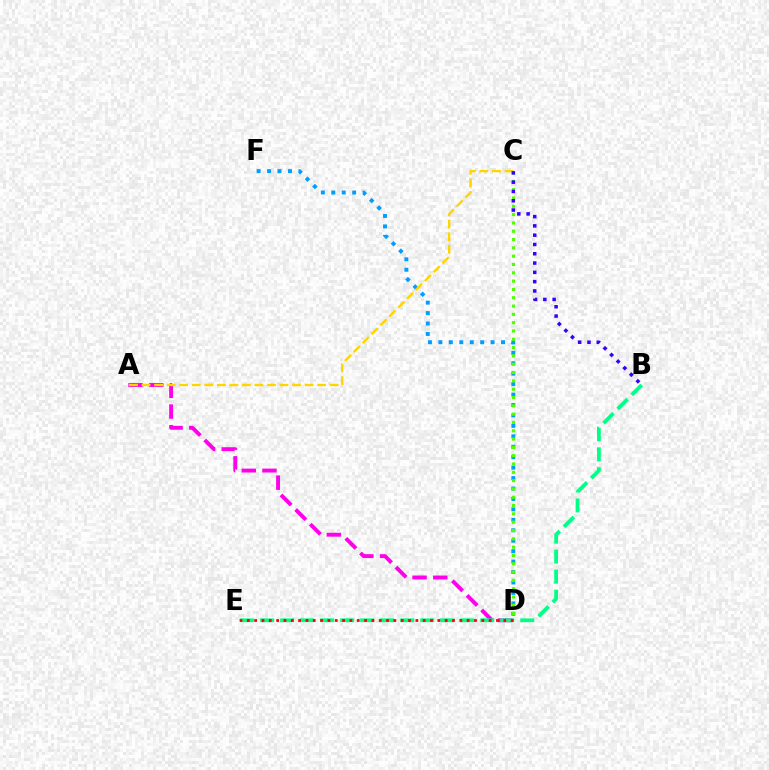{('A', 'D'): [{'color': '#ff00ed', 'line_style': 'dashed', 'thickness': 2.81}], ('B', 'E'): [{'color': '#00ff86', 'line_style': 'dashed', 'thickness': 2.72}], ('D', 'F'): [{'color': '#009eff', 'line_style': 'dotted', 'thickness': 2.84}], ('A', 'C'): [{'color': '#ffd500', 'line_style': 'dashed', 'thickness': 1.7}], ('C', 'D'): [{'color': '#4fff00', 'line_style': 'dotted', 'thickness': 2.26}], ('B', 'C'): [{'color': '#3700ff', 'line_style': 'dotted', 'thickness': 2.53}], ('D', 'E'): [{'color': '#ff0000', 'line_style': 'dotted', 'thickness': 1.99}]}